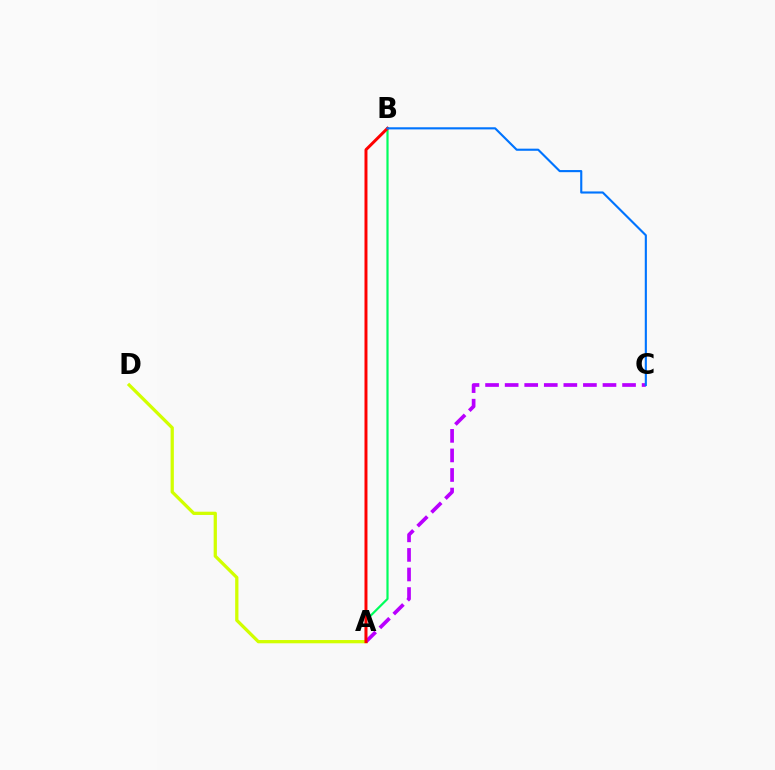{('A', 'B'): [{'color': '#00ff5c', 'line_style': 'solid', 'thickness': 1.58}, {'color': '#ff0000', 'line_style': 'solid', 'thickness': 2.14}], ('A', 'D'): [{'color': '#d1ff00', 'line_style': 'solid', 'thickness': 2.35}], ('A', 'C'): [{'color': '#b900ff', 'line_style': 'dashed', 'thickness': 2.66}], ('B', 'C'): [{'color': '#0074ff', 'line_style': 'solid', 'thickness': 1.53}]}